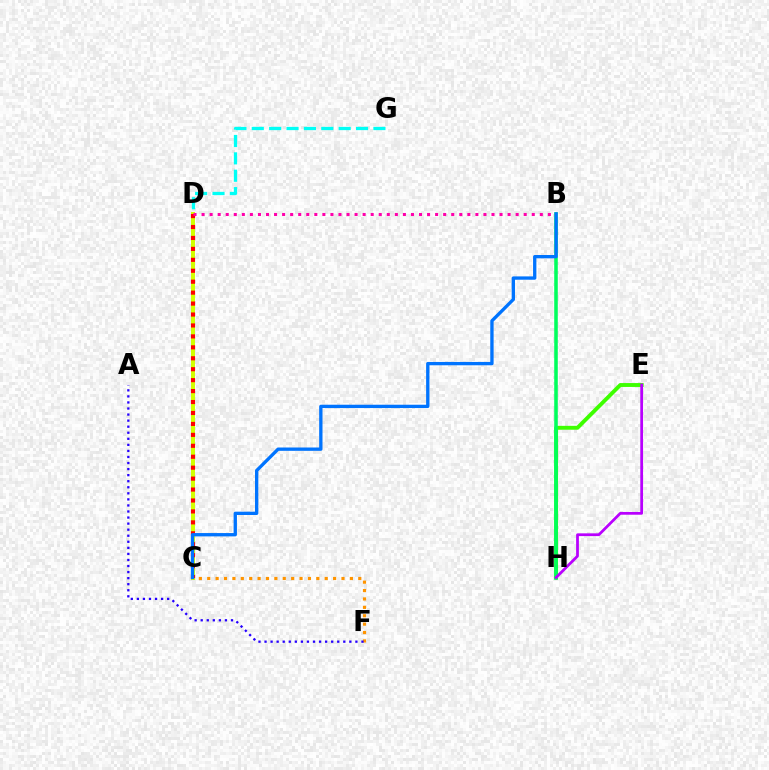{('C', 'D'): [{'color': '#d1ff00', 'line_style': 'solid', 'thickness': 2.85}, {'color': '#ff0000', 'line_style': 'dotted', 'thickness': 2.97}], ('E', 'H'): [{'color': '#3dff00', 'line_style': 'solid', 'thickness': 2.79}, {'color': '#b900ff', 'line_style': 'solid', 'thickness': 1.99}], ('B', 'H'): [{'color': '#00ff5c', 'line_style': 'solid', 'thickness': 2.56}], ('C', 'F'): [{'color': '#ff9400', 'line_style': 'dotted', 'thickness': 2.28}], ('D', 'G'): [{'color': '#00fff6', 'line_style': 'dashed', 'thickness': 2.36}], ('B', 'D'): [{'color': '#ff00ac', 'line_style': 'dotted', 'thickness': 2.19}], ('B', 'C'): [{'color': '#0074ff', 'line_style': 'solid', 'thickness': 2.39}], ('A', 'F'): [{'color': '#2500ff', 'line_style': 'dotted', 'thickness': 1.65}]}